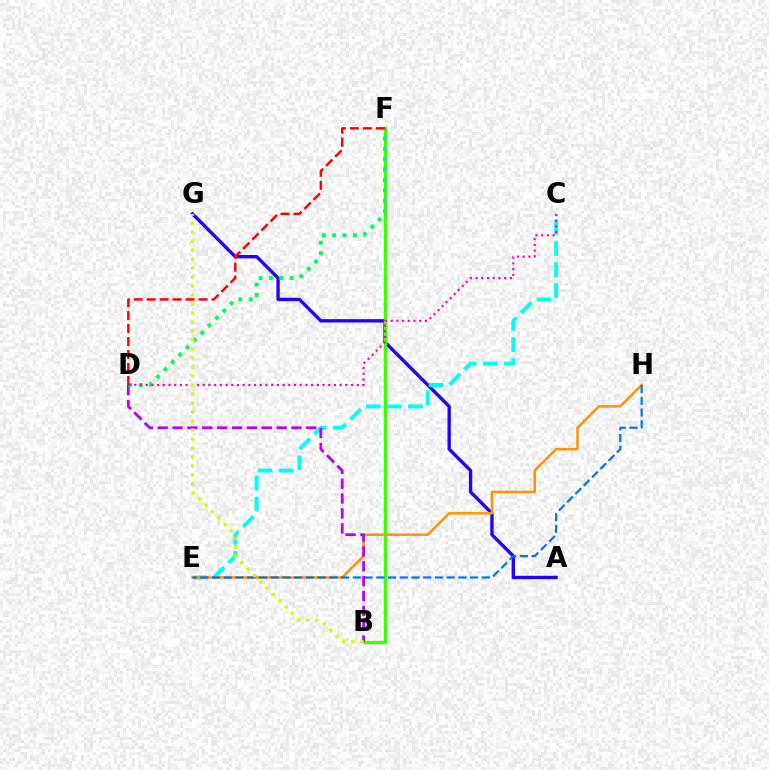{('A', 'G'): [{'color': '#2500ff', 'line_style': 'solid', 'thickness': 2.42}], ('C', 'E'): [{'color': '#00fff6', 'line_style': 'dashed', 'thickness': 2.86}], ('B', 'F'): [{'color': '#3dff00', 'line_style': 'solid', 'thickness': 2.4}], ('E', 'H'): [{'color': '#ff9400', 'line_style': 'solid', 'thickness': 1.8}, {'color': '#0074ff', 'line_style': 'dashed', 'thickness': 1.59}], ('B', 'D'): [{'color': '#b900ff', 'line_style': 'dashed', 'thickness': 2.02}], ('D', 'F'): [{'color': '#00ff5c', 'line_style': 'dotted', 'thickness': 2.82}, {'color': '#ff0000', 'line_style': 'dashed', 'thickness': 1.76}], ('C', 'D'): [{'color': '#ff00ac', 'line_style': 'dotted', 'thickness': 1.55}], ('B', 'G'): [{'color': '#d1ff00', 'line_style': 'dotted', 'thickness': 2.44}]}